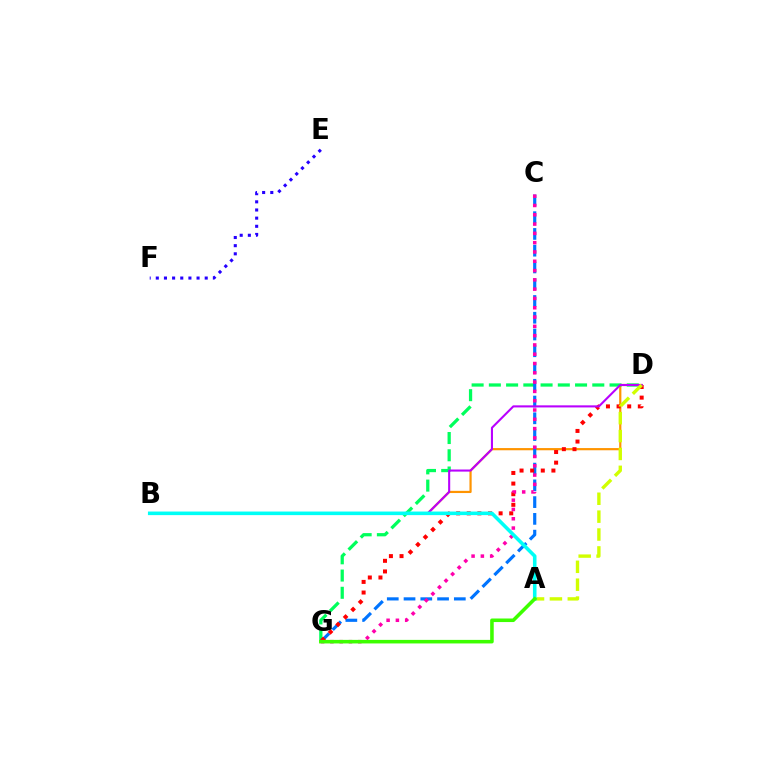{('B', 'D'): [{'color': '#ff9400', 'line_style': 'solid', 'thickness': 1.58}, {'color': '#b900ff', 'line_style': 'solid', 'thickness': 1.5}], ('E', 'F'): [{'color': '#2500ff', 'line_style': 'dotted', 'thickness': 2.22}], ('D', 'G'): [{'color': '#00ff5c', 'line_style': 'dashed', 'thickness': 2.34}, {'color': '#ff0000', 'line_style': 'dotted', 'thickness': 2.89}], ('C', 'G'): [{'color': '#0074ff', 'line_style': 'dashed', 'thickness': 2.28}, {'color': '#ff00ac', 'line_style': 'dotted', 'thickness': 2.53}], ('A', 'D'): [{'color': '#d1ff00', 'line_style': 'dashed', 'thickness': 2.43}], ('A', 'B'): [{'color': '#00fff6', 'line_style': 'solid', 'thickness': 2.58}], ('A', 'G'): [{'color': '#3dff00', 'line_style': 'solid', 'thickness': 2.56}]}